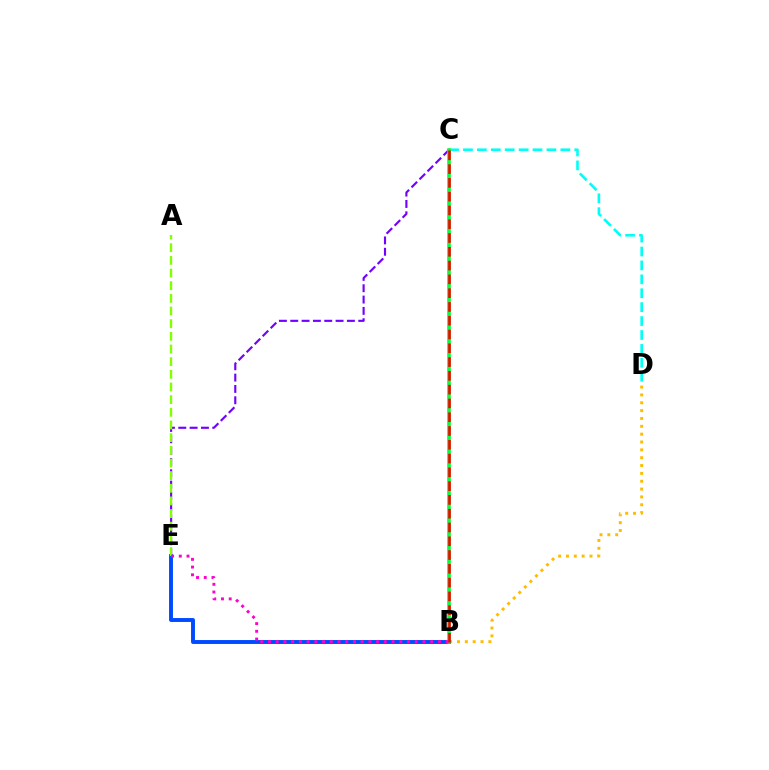{('B', 'D'): [{'color': '#ffbd00', 'line_style': 'dotted', 'thickness': 2.13}], ('C', 'E'): [{'color': '#7200ff', 'line_style': 'dashed', 'thickness': 1.54}], ('C', 'D'): [{'color': '#00fff6', 'line_style': 'dashed', 'thickness': 1.89}], ('B', 'E'): [{'color': '#004bff', 'line_style': 'solid', 'thickness': 2.82}, {'color': '#ff00cf', 'line_style': 'dotted', 'thickness': 2.1}], ('A', 'E'): [{'color': '#84ff00', 'line_style': 'dashed', 'thickness': 1.72}], ('B', 'C'): [{'color': '#00ff39', 'line_style': 'solid', 'thickness': 2.59}, {'color': '#ff0000', 'line_style': 'dashed', 'thickness': 1.87}]}